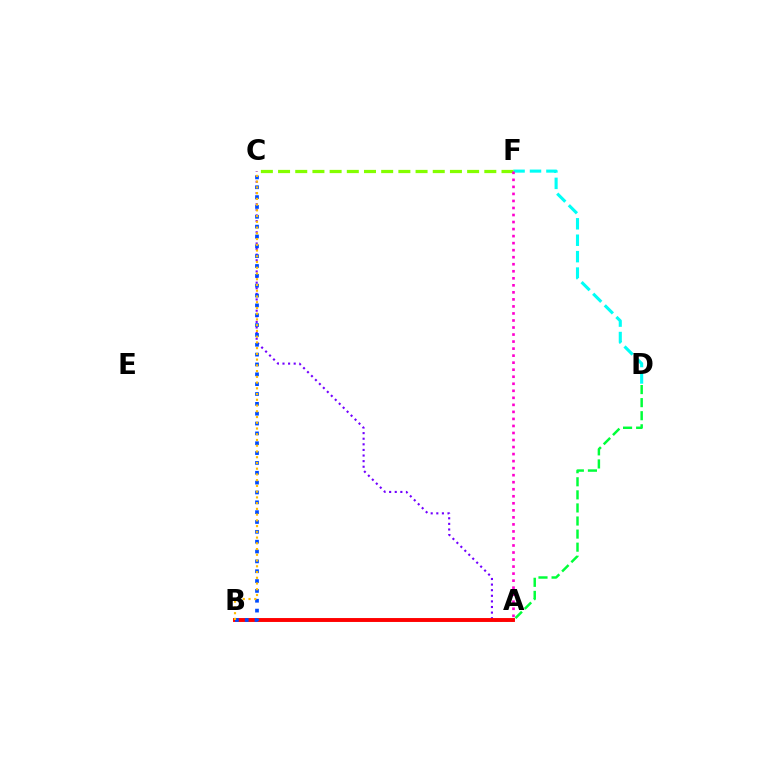{('D', 'F'): [{'color': '#00fff6', 'line_style': 'dashed', 'thickness': 2.23}], ('A', 'C'): [{'color': '#7200ff', 'line_style': 'dotted', 'thickness': 1.52}], ('A', 'B'): [{'color': '#ff0000', 'line_style': 'solid', 'thickness': 2.81}], ('C', 'F'): [{'color': '#84ff00', 'line_style': 'dashed', 'thickness': 2.33}], ('B', 'C'): [{'color': '#004bff', 'line_style': 'dotted', 'thickness': 2.68}, {'color': '#ffbd00', 'line_style': 'dotted', 'thickness': 1.56}], ('A', 'F'): [{'color': '#ff00cf', 'line_style': 'dotted', 'thickness': 1.91}], ('A', 'D'): [{'color': '#00ff39', 'line_style': 'dashed', 'thickness': 1.78}]}